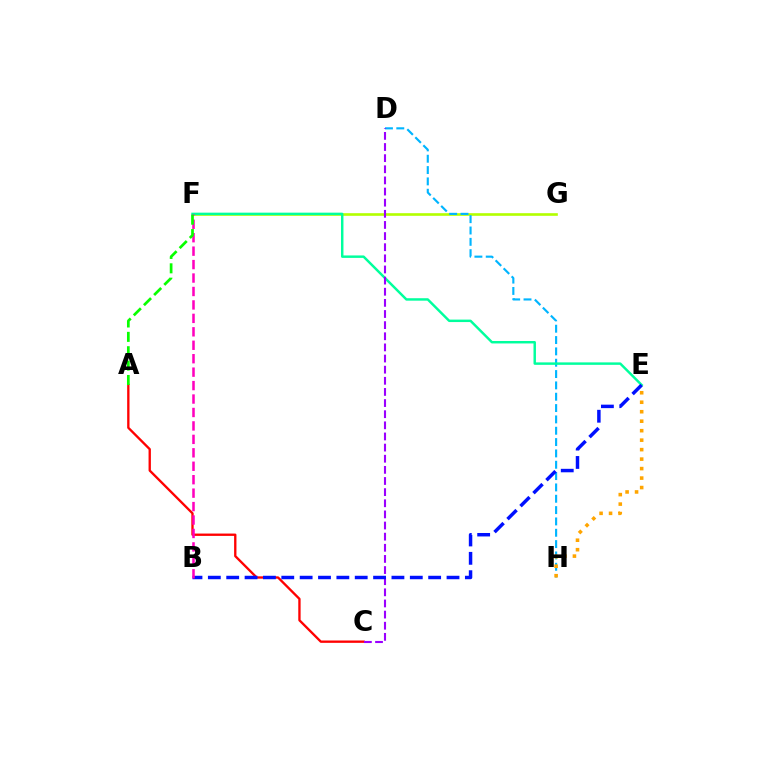{('F', 'G'): [{'color': '#b3ff00', 'line_style': 'solid', 'thickness': 1.9}], ('D', 'H'): [{'color': '#00b5ff', 'line_style': 'dashed', 'thickness': 1.54}], ('E', 'F'): [{'color': '#00ff9d', 'line_style': 'solid', 'thickness': 1.77}], ('A', 'C'): [{'color': '#ff0000', 'line_style': 'solid', 'thickness': 1.68}], ('E', 'H'): [{'color': '#ffa500', 'line_style': 'dotted', 'thickness': 2.58}], ('C', 'D'): [{'color': '#9b00ff', 'line_style': 'dashed', 'thickness': 1.51}], ('B', 'E'): [{'color': '#0010ff', 'line_style': 'dashed', 'thickness': 2.49}], ('B', 'F'): [{'color': '#ff00bd', 'line_style': 'dashed', 'thickness': 1.83}], ('A', 'F'): [{'color': '#08ff00', 'line_style': 'dashed', 'thickness': 1.95}]}